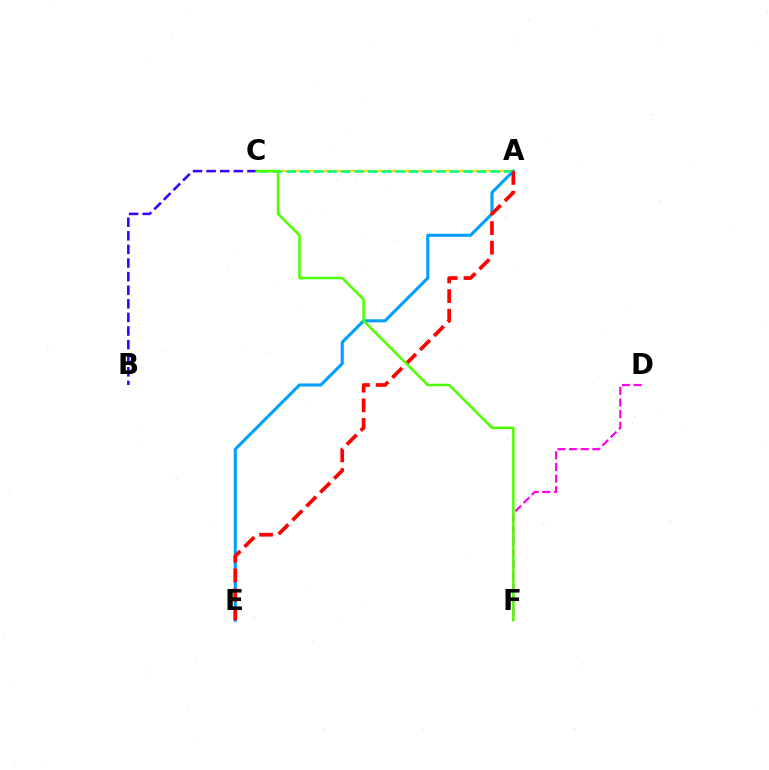{('A', 'C'): [{'color': '#ffd500', 'line_style': 'solid', 'thickness': 1.57}, {'color': '#00ff86', 'line_style': 'dashed', 'thickness': 1.85}], ('A', 'E'): [{'color': '#009eff', 'line_style': 'solid', 'thickness': 2.22}, {'color': '#ff0000', 'line_style': 'dashed', 'thickness': 2.67}], ('D', 'F'): [{'color': '#ff00ed', 'line_style': 'dashed', 'thickness': 1.58}], ('B', 'C'): [{'color': '#3700ff', 'line_style': 'dashed', 'thickness': 1.85}], ('C', 'F'): [{'color': '#4fff00', 'line_style': 'solid', 'thickness': 1.82}]}